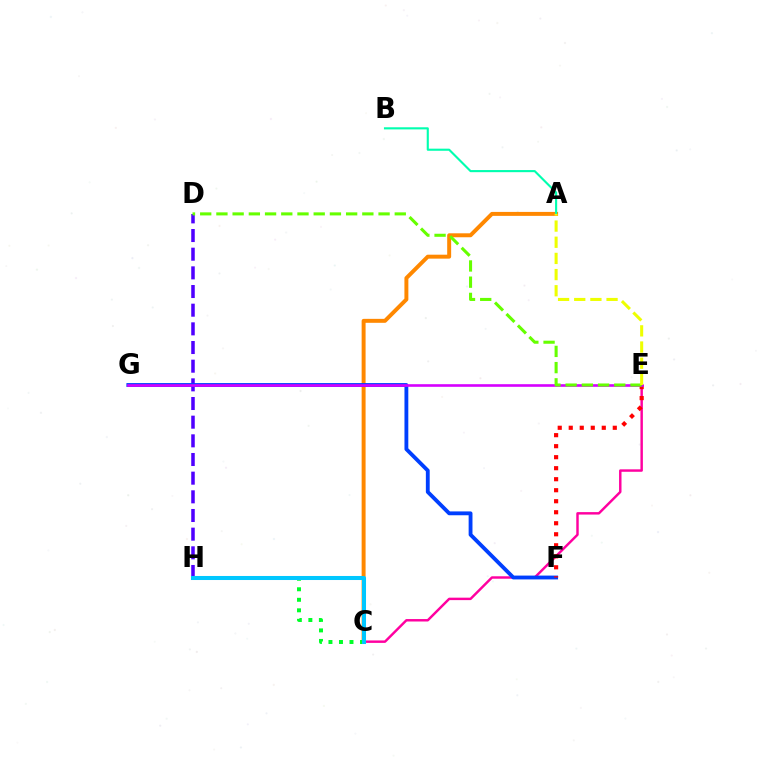{('D', 'H'): [{'color': '#4f00ff', 'line_style': 'dashed', 'thickness': 2.54}], ('A', 'C'): [{'color': '#ff8800', 'line_style': 'solid', 'thickness': 2.85}], ('C', 'E'): [{'color': '#ff00a0', 'line_style': 'solid', 'thickness': 1.76}], ('F', 'G'): [{'color': '#003fff', 'line_style': 'solid', 'thickness': 2.76}], ('C', 'H'): [{'color': '#00ff27', 'line_style': 'dotted', 'thickness': 2.86}, {'color': '#00c7ff', 'line_style': 'solid', 'thickness': 2.91}], ('E', 'F'): [{'color': '#ff0000', 'line_style': 'dotted', 'thickness': 2.99}], ('A', 'B'): [{'color': '#00ffaf', 'line_style': 'solid', 'thickness': 1.53}], ('E', 'G'): [{'color': '#d600ff', 'line_style': 'solid', 'thickness': 1.89}], ('D', 'E'): [{'color': '#66ff00', 'line_style': 'dashed', 'thickness': 2.2}], ('A', 'E'): [{'color': '#eeff00', 'line_style': 'dashed', 'thickness': 2.2}]}